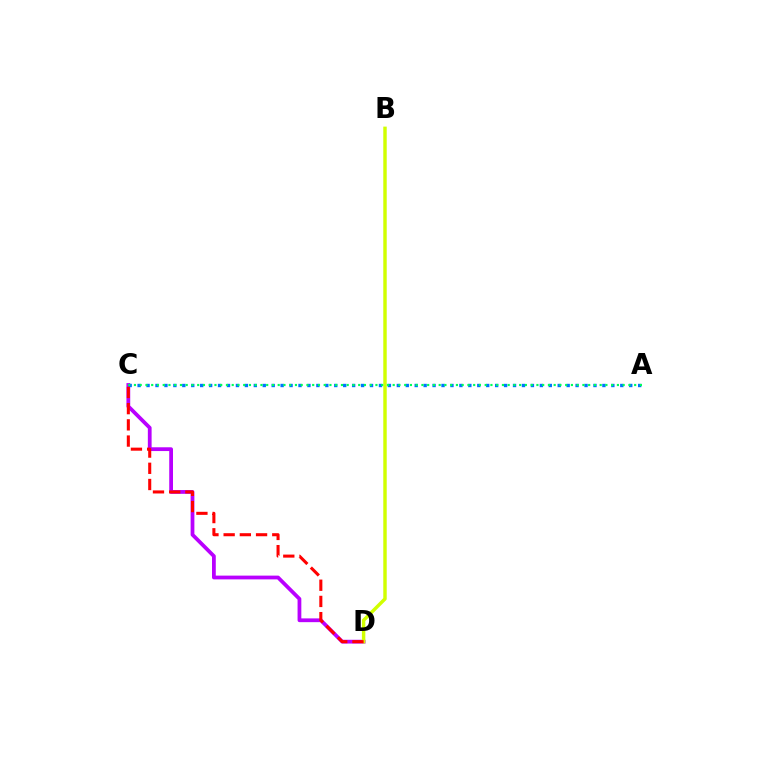{('C', 'D'): [{'color': '#b900ff', 'line_style': 'solid', 'thickness': 2.71}, {'color': '#ff0000', 'line_style': 'dashed', 'thickness': 2.2}], ('B', 'D'): [{'color': '#d1ff00', 'line_style': 'solid', 'thickness': 2.47}], ('A', 'C'): [{'color': '#0074ff', 'line_style': 'dotted', 'thickness': 2.43}, {'color': '#00ff5c', 'line_style': 'dotted', 'thickness': 1.56}]}